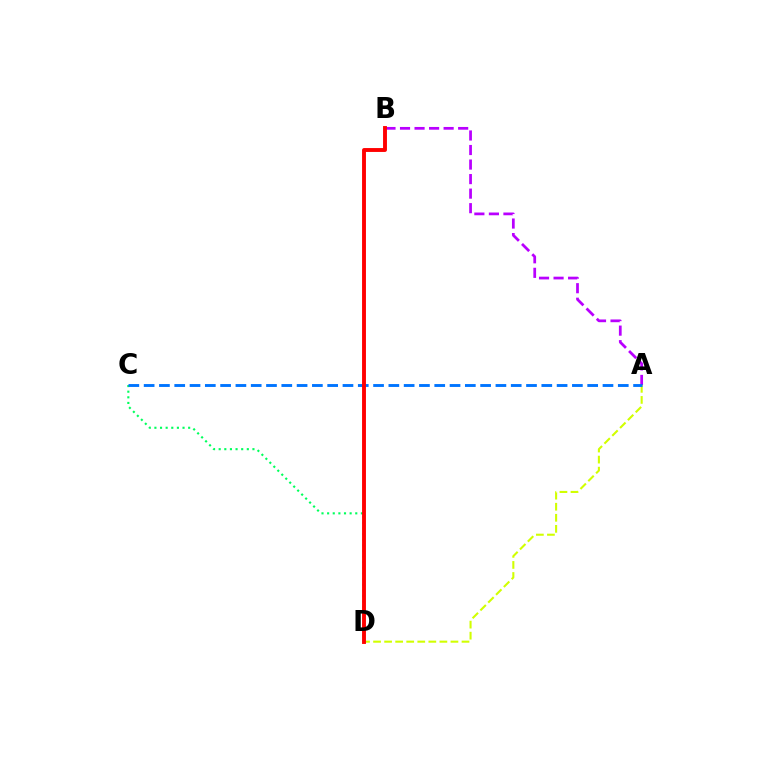{('C', 'D'): [{'color': '#00ff5c', 'line_style': 'dotted', 'thickness': 1.53}], ('A', 'D'): [{'color': '#d1ff00', 'line_style': 'dashed', 'thickness': 1.5}], ('A', 'B'): [{'color': '#b900ff', 'line_style': 'dashed', 'thickness': 1.97}], ('A', 'C'): [{'color': '#0074ff', 'line_style': 'dashed', 'thickness': 2.08}], ('B', 'D'): [{'color': '#ff0000', 'line_style': 'solid', 'thickness': 2.8}]}